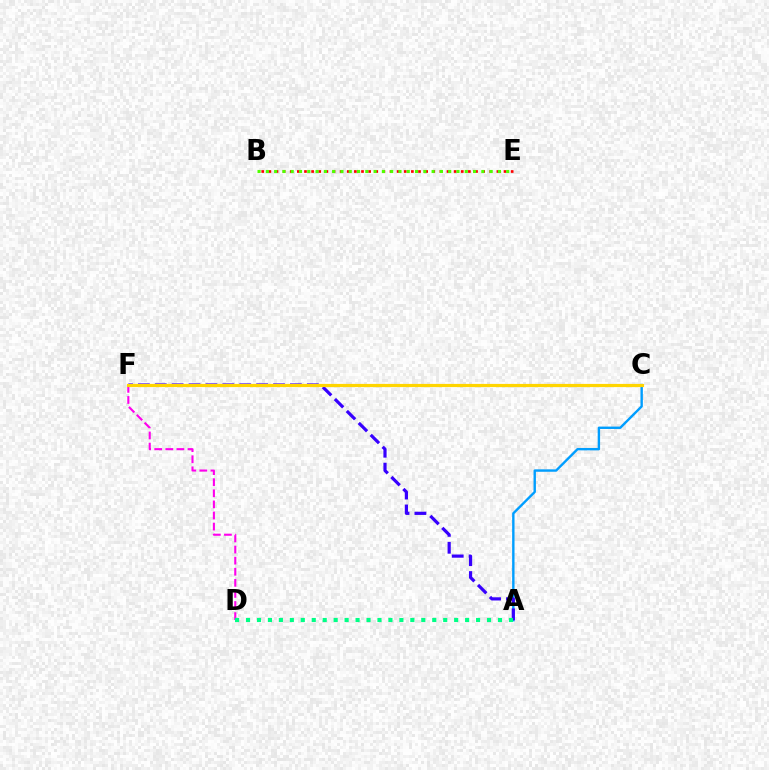{('B', 'E'): [{'color': '#ff0000', 'line_style': 'dotted', 'thickness': 1.94}, {'color': '#4fff00', 'line_style': 'dotted', 'thickness': 2.25}], ('A', 'C'): [{'color': '#009eff', 'line_style': 'solid', 'thickness': 1.72}], ('A', 'F'): [{'color': '#3700ff', 'line_style': 'dashed', 'thickness': 2.29}], ('D', 'F'): [{'color': '#ff00ed', 'line_style': 'dashed', 'thickness': 1.51}], ('A', 'D'): [{'color': '#00ff86', 'line_style': 'dotted', 'thickness': 2.98}], ('C', 'F'): [{'color': '#ffd500', 'line_style': 'solid', 'thickness': 2.3}]}